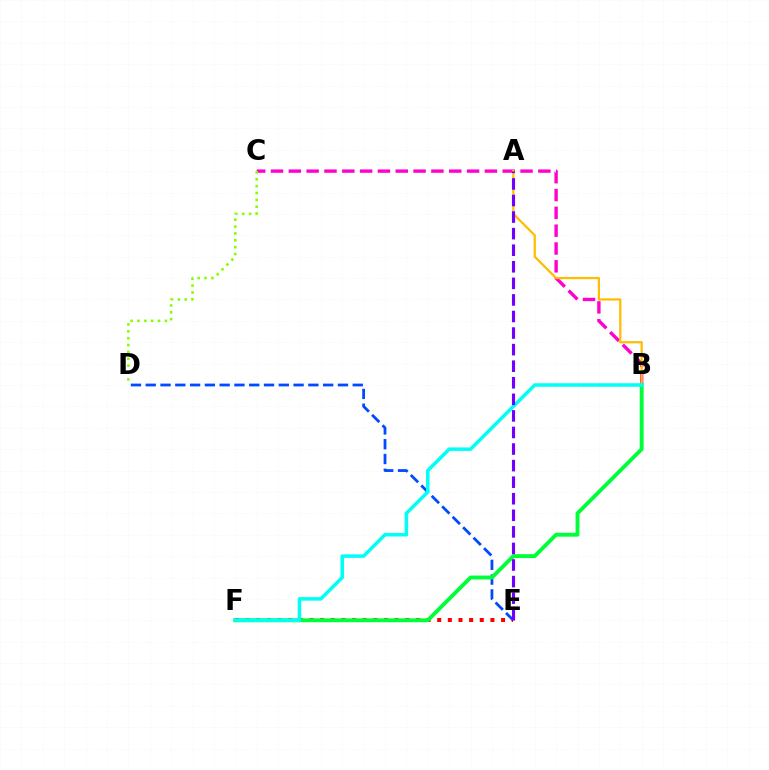{('D', 'E'): [{'color': '#004bff', 'line_style': 'dashed', 'thickness': 2.01}], ('B', 'C'): [{'color': '#ff00cf', 'line_style': 'dashed', 'thickness': 2.42}], ('E', 'F'): [{'color': '#ff0000', 'line_style': 'dotted', 'thickness': 2.89}], ('C', 'D'): [{'color': '#84ff00', 'line_style': 'dotted', 'thickness': 1.87}], ('A', 'B'): [{'color': '#ffbd00', 'line_style': 'solid', 'thickness': 1.61}], ('B', 'F'): [{'color': '#00ff39', 'line_style': 'solid', 'thickness': 2.8}, {'color': '#00fff6', 'line_style': 'solid', 'thickness': 2.54}], ('A', 'E'): [{'color': '#7200ff', 'line_style': 'dashed', 'thickness': 2.25}]}